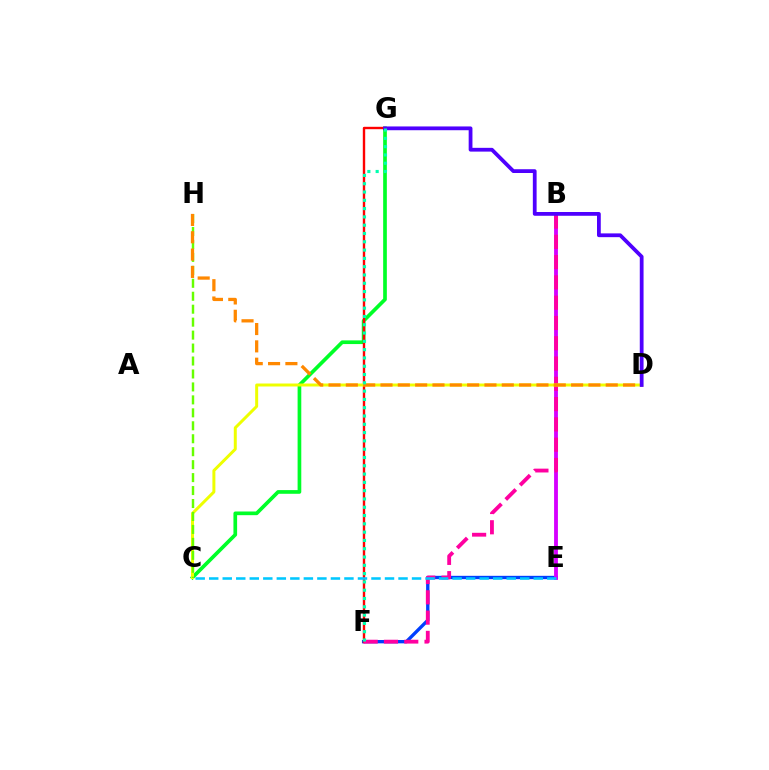{('E', 'F'): [{'color': '#003fff', 'line_style': 'solid', 'thickness': 2.41}], ('C', 'G'): [{'color': '#00ff27', 'line_style': 'solid', 'thickness': 2.65}], ('B', 'E'): [{'color': '#d600ff', 'line_style': 'solid', 'thickness': 2.76}], ('F', 'G'): [{'color': '#ff0000', 'line_style': 'solid', 'thickness': 1.72}, {'color': '#00ffaf', 'line_style': 'dotted', 'thickness': 2.25}], ('B', 'F'): [{'color': '#ff00a0', 'line_style': 'dashed', 'thickness': 2.76}], ('C', 'D'): [{'color': '#eeff00', 'line_style': 'solid', 'thickness': 2.14}], ('C', 'H'): [{'color': '#66ff00', 'line_style': 'dashed', 'thickness': 1.76}], ('D', 'H'): [{'color': '#ff8800', 'line_style': 'dashed', 'thickness': 2.35}], ('D', 'G'): [{'color': '#4f00ff', 'line_style': 'solid', 'thickness': 2.72}], ('C', 'E'): [{'color': '#00c7ff', 'line_style': 'dashed', 'thickness': 1.84}]}